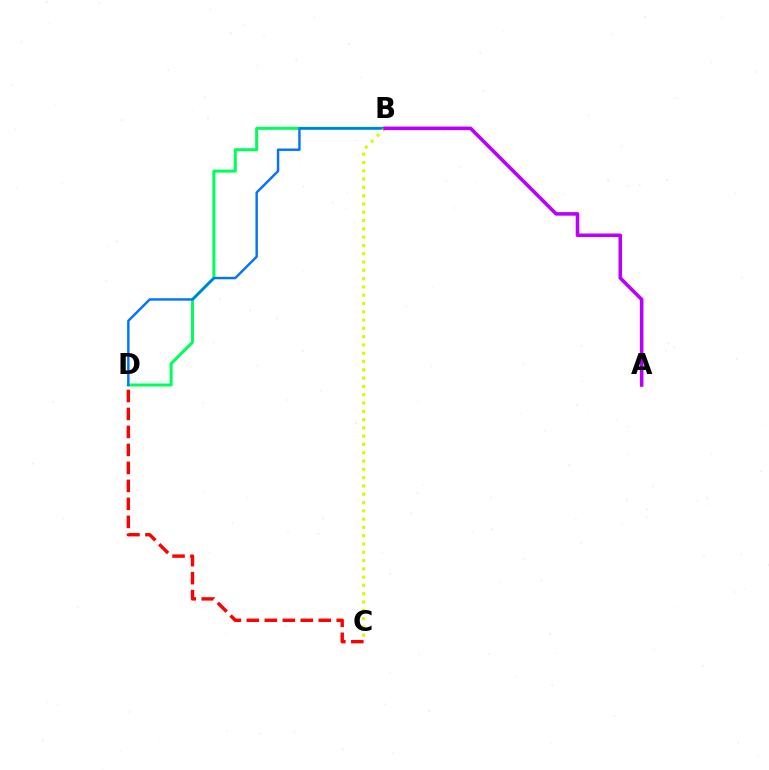{('C', 'D'): [{'color': '#ff0000', 'line_style': 'dashed', 'thickness': 2.44}], ('B', 'D'): [{'color': '#00ff5c', 'line_style': 'solid', 'thickness': 2.18}, {'color': '#0074ff', 'line_style': 'solid', 'thickness': 1.74}], ('B', 'C'): [{'color': '#d1ff00', 'line_style': 'dotted', 'thickness': 2.25}], ('A', 'B'): [{'color': '#b900ff', 'line_style': 'solid', 'thickness': 2.56}]}